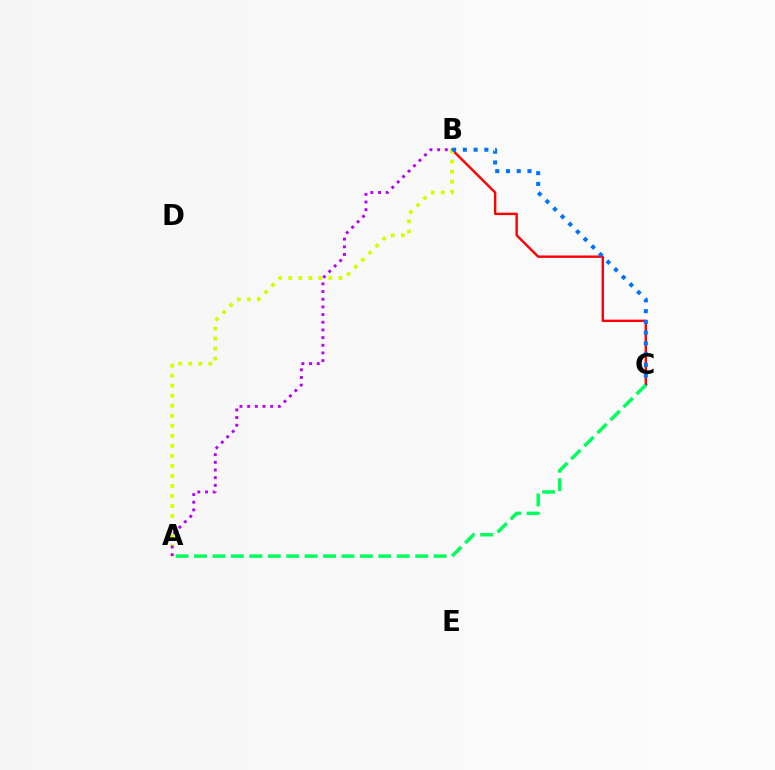{('B', 'C'): [{'color': '#ff0000', 'line_style': 'solid', 'thickness': 1.73}, {'color': '#0074ff', 'line_style': 'dotted', 'thickness': 2.92}], ('A', 'B'): [{'color': '#d1ff00', 'line_style': 'dotted', 'thickness': 2.72}, {'color': '#b900ff', 'line_style': 'dotted', 'thickness': 2.09}], ('A', 'C'): [{'color': '#00ff5c', 'line_style': 'dashed', 'thickness': 2.5}]}